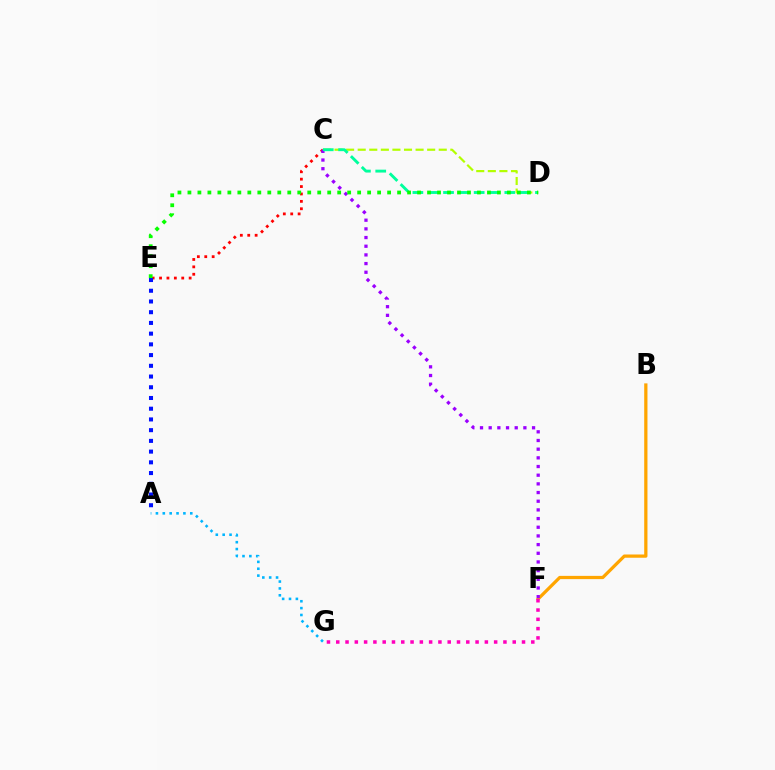{('B', 'F'): [{'color': '#ffa500', 'line_style': 'solid', 'thickness': 2.34}], ('C', 'E'): [{'color': '#ff0000', 'line_style': 'dotted', 'thickness': 2.01}], ('A', 'E'): [{'color': '#0010ff', 'line_style': 'dotted', 'thickness': 2.91}], ('C', 'D'): [{'color': '#b3ff00', 'line_style': 'dashed', 'thickness': 1.57}, {'color': '#00ff9d', 'line_style': 'dashed', 'thickness': 2.08}], ('C', 'F'): [{'color': '#9b00ff', 'line_style': 'dotted', 'thickness': 2.36}], ('A', 'G'): [{'color': '#00b5ff', 'line_style': 'dotted', 'thickness': 1.87}], ('F', 'G'): [{'color': '#ff00bd', 'line_style': 'dotted', 'thickness': 2.52}], ('D', 'E'): [{'color': '#08ff00', 'line_style': 'dotted', 'thickness': 2.71}]}